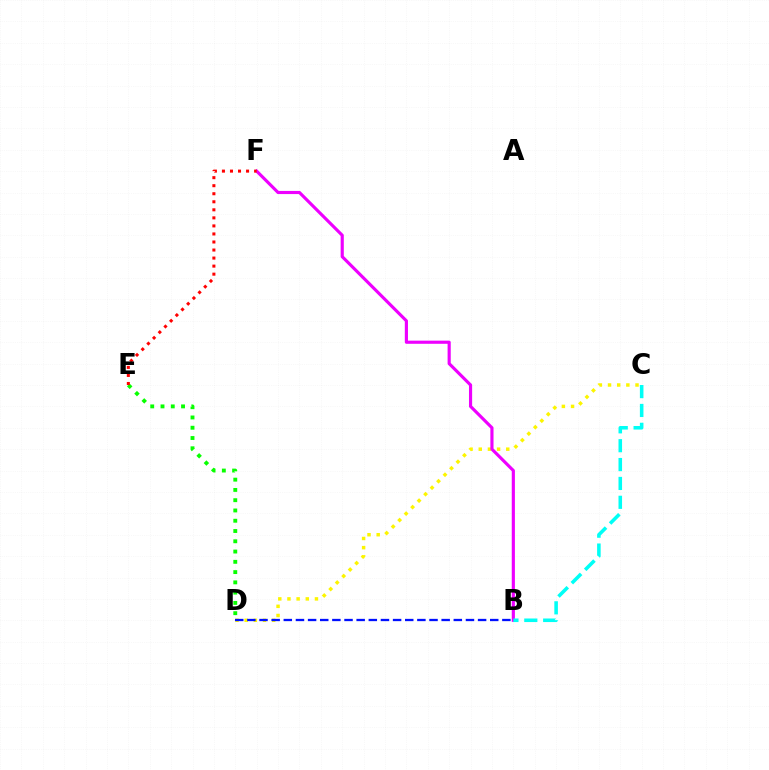{('C', 'D'): [{'color': '#fcf500', 'line_style': 'dotted', 'thickness': 2.49}], ('D', 'E'): [{'color': '#08ff00', 'line_style': 'dotted', 'thickness': 2.79}], ('B', 'F'): [{'color': '#ee00ff', 'line_style': 'solid', 'thickness': 2.27}], ('B', 'C'): [{'color': '#00fff6', 'line_style': 'dashed', 'thickness': 2.56}], ('B', 'D'): [{'color': '#0010ff', 'line_style': 'dashed', 'thickness': 1.65}], ('E', 'F'): [{'color': '#ff0000', 'line_style': 'dotted', 'thickness': 2.19}]}